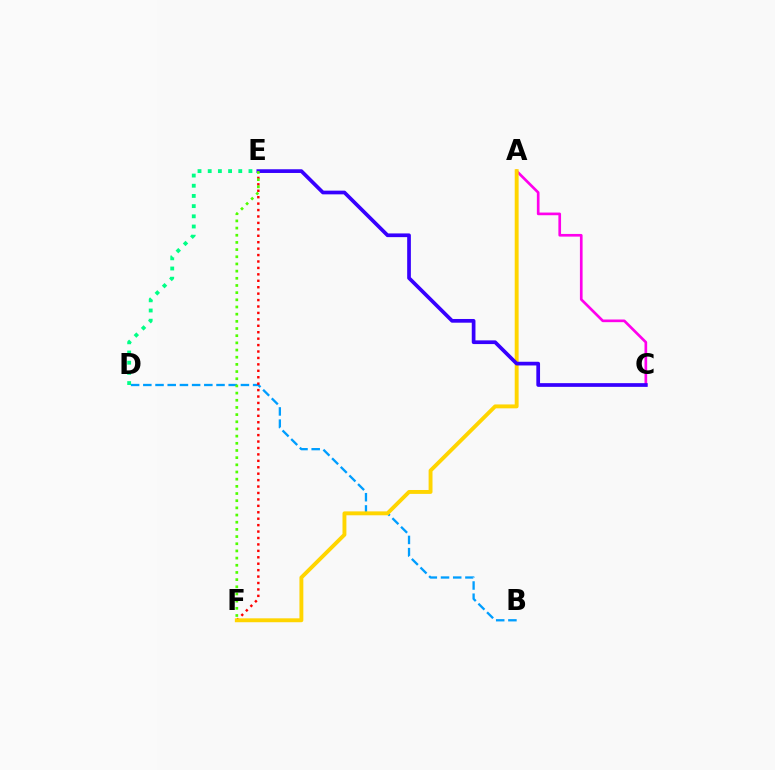{('A', 'C'): [{'color': '#ff00ed', 'line_style': 'solid', 'thickness': 1.92}], ('B', 'D'): [{'color': '#009eff', 'line_style': 'dashed', 'thickness': 1.66}], ('E', 'F'): [{'color': '#ff0000', 'line_style': 'dotted', 'thickness': 1.75}, {'color': '#4fff00', 'line_style': 'dotted', 'thickness': 1.95}], ('A', 'F'): [{'color': '#ffd500', 'line_style': 'solid', 'thickness': 2.81}], ('C', 'E'): [{'color': '#3700ff', 'line_style': 'solid', 'thickness': 2.67}], ('D', 'E'): [{'color': '#00ff86', 'line_style': 'dotted', 'thickness': 2.77}]}